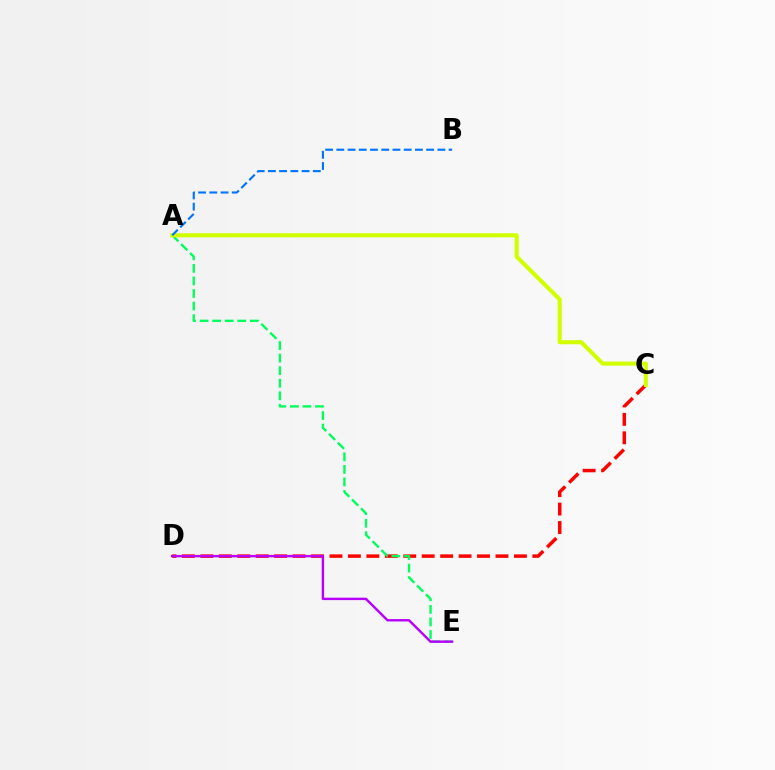{('C', 'D'): [{'color': '#ff0000', 'line_style': 'dashed', 'thickness': 2.51}], ('A', 'E'): [{'color': '#00ff5c', 'line_style': 'dashed', 'thickness': 1.71}], ('A', 'C'): [{'color': '#d1ff00', 'line_style': 'solid', 'thickness': 2.95}], ('A', 'B'): [{'color': '#0074ff', 'line_style': 'dashed', 'thickness': 1.53}], ('D', 'E'): [{'color': '#b900ff', 'line_style': 'solid', 'thickness': 1.74}]}